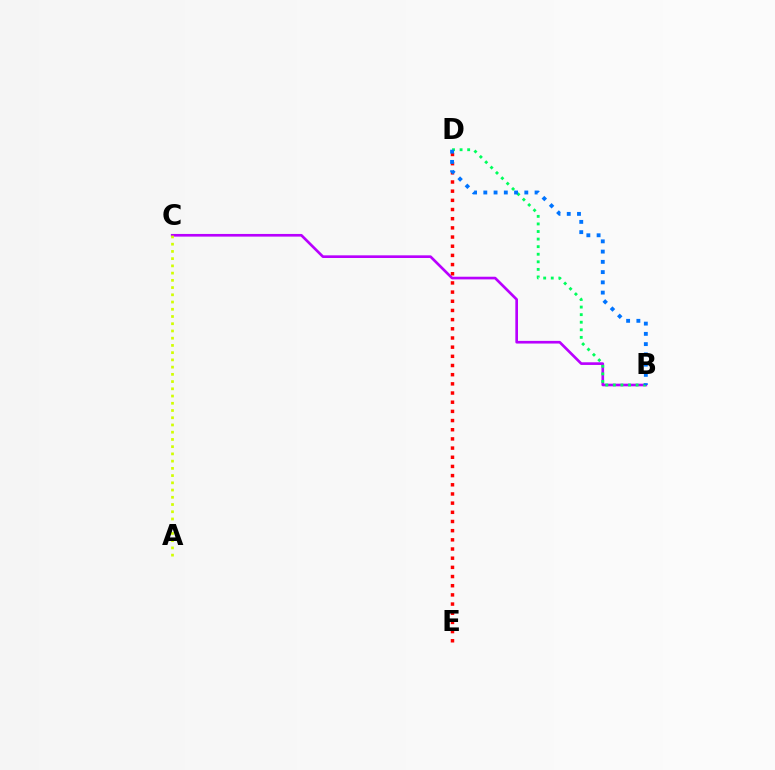{('B', 'C'): [{'color': '#b900ff', 'line_style': 'solid', 'thickness': 1.92}], ('A', 'C'): [{'color': '#d1ff00', 'line_style': 'dotted', 'thickness': 1.96}], ('D', 'E'): [{'color': '#ff0000', 'line_style': 'dotted', 'thickness': 2.49}], ('B', 'D'): [{'color': '#00ff5c', 'line_style': 'dotted', 'thickness': 2.06}, {'color': '#0074ff', 'line_style': 'dotted', 'thickness': 2.78}]}